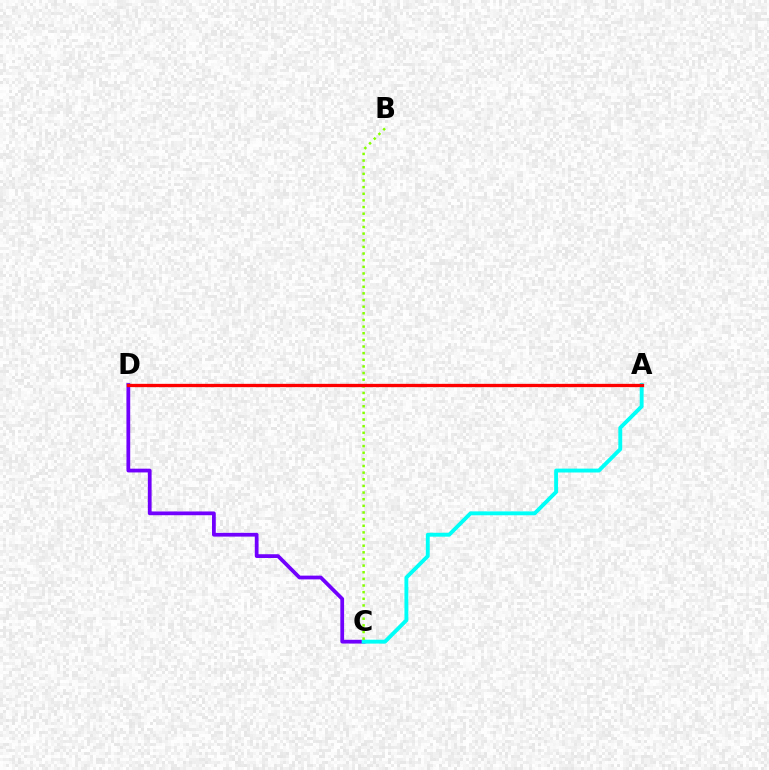{('C', 'D'): [{'color': '#7200ff', 'line_style': 'solid', 'thickness': 2.7}], ('A', 'C'): [{'color': '#00fff6', 'line_style': 'solid', 'thickness': 2.79}], ('B', 'C'): [{'color': '#84ff00', 'line_style': 'dotted', 'thickness': 1.8}], ('A', 'D'): [{'color': '#ff0000', 'line_style': 'solid', 'thickness': 2.37}]}